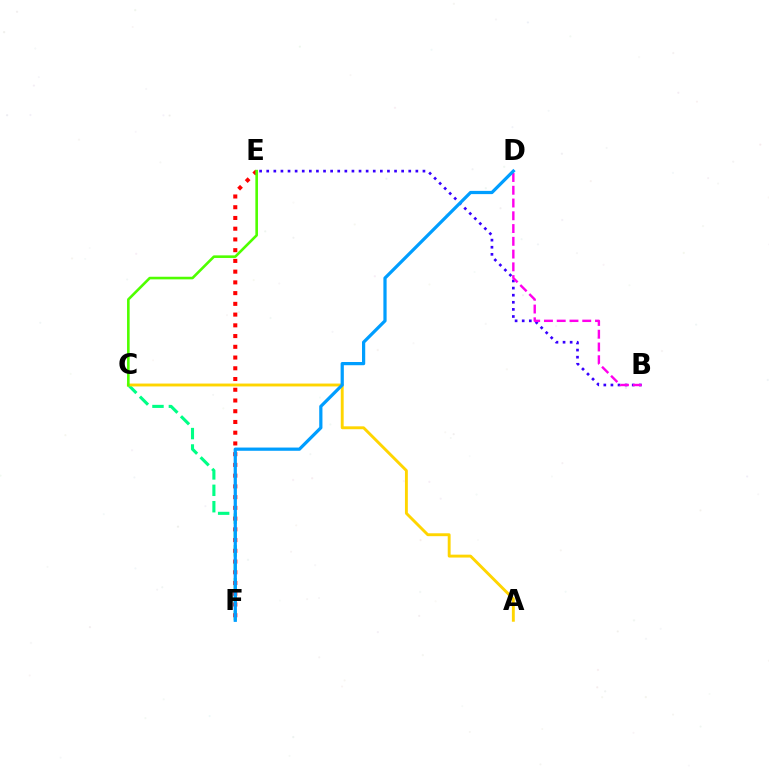{('C', 'F'): [{'color': '#00ff86', 'line_style': 'dashed', 'thickness': 2.23}], ('B', 'E'): [{'color': '#3700ff', 'line_style': 'dotted', 'thickness': 1.93}], ('A', 'C'): [{'color': '#ffd500', 'line_style': 'solid', 'thickness': 2.08}], ('E', 'F'): [{'color': '#ff0000', 'line_style': 'dotted', 'thickness': 2.92}], ('B', 'D'): [{'color': '#ff00ed', 'line_style': 'dashed', 'thickness': 1.73}], ('D', 'F'): [{'color': '#009eff', 'line_style': 'solid', 'thickness': 2.32}], ('C', 'E'): [{'color': '#4fff00', 'line_style': 'solid', 'thickness': 1.87}]}